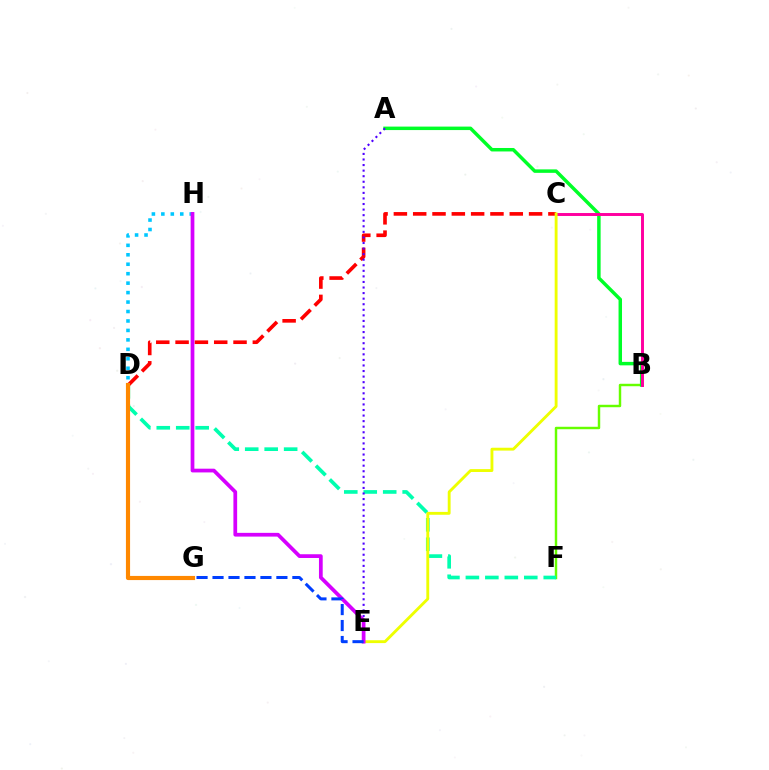{('B', 'F'): [{'color': '#66ff00', 'line_style': 'solid', 'thickness': 1.76}], ('D', 'H'): [{'color': '#00c7ff', 'line_style': 'dotted', 'thickness': 2.57}], ('D', 'F'): [{'color': '#00ffaf', 'line_style': 'dashed', 'thickness': 2.64}], ('A', 'B'): [{'color': '#00ff27', 'line_style': 'solid', 'thickness': 2.5}], ('C', 'D'): [{'color': '#ff0000', 'line_style': 'dashed', 'thickness': 2.62}], ('B', 'C'): [{'color': '#ff00a0', 'line_style': 'solid', 'thickness': 2.12}], ('C', 'E'): [{'color': '#eeff00', 'line_style': 'solid', 'thickness': 2.06}], ('A', 'E'): [{'color': '#4f00ff', 'line_style': 'dotted', 'thickness': 1.51}], ('E', 'H'): [{'color': '#d600ff', 'line_style': 'solid', 'thickness': 2.69}], ('E', 'G'): [{'color': '#003fff', 'line_style': 'dashed', 'thickness': 2.17}], ('D', 'G'): [{'color': '#ff8800', 'line_style': 'solid', 'thickness': 2.99}]}